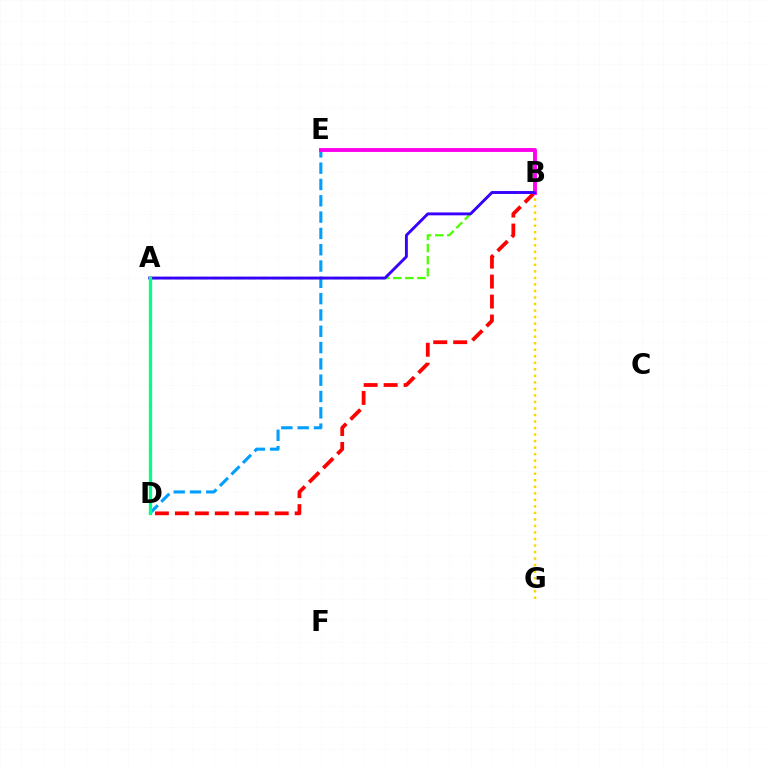{('B', 'G'): [{'color': '#ffd500', 'line_style': 'dotted', 'thickness': 1.77}], ('A', 'B'): [{'color': '#4fff00', 'line_style': 'dashed', 'thickness': 1.65}, {'color': '#3700ff', 'line_style': 'solid', 'thickness': 2.08}], ('D', 'E'): [{'color': '#009eff', 'line_style': 'dashed', 'thickness': 2.22}], ('B', 'D'): [{'color': '#ff0000', 'line_style': 'dashed', 'thickness': 2.71}], ('B', 'E'): [{'color': '#ff00ed', 'line_style': 'solid', 'thickness': 2.79}], ('A', 'D'): [{'color': '#00ff86', 'line_style': 'solid', 'thickness': 2.37}]}